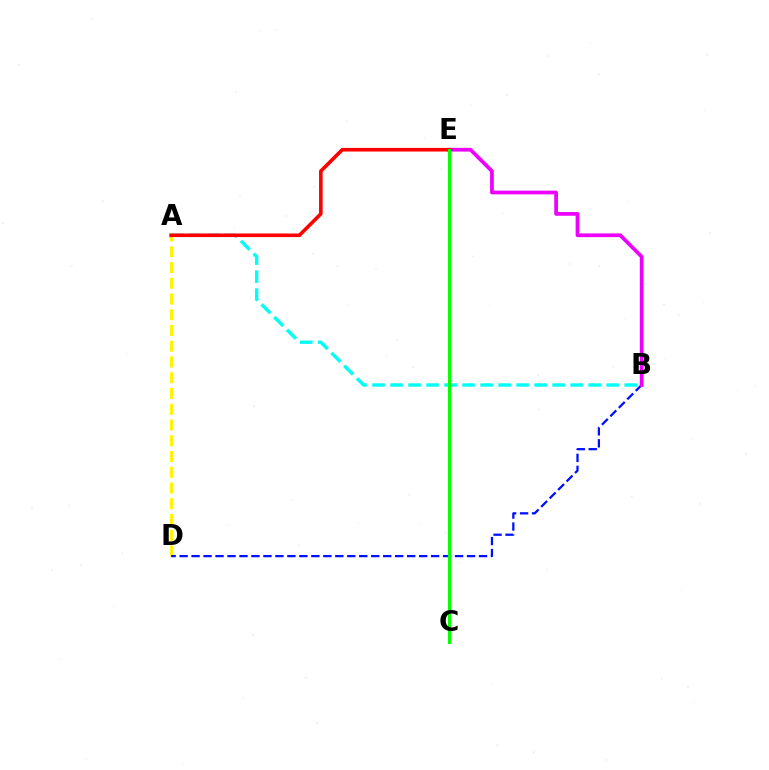{('A', 'B'): [{'color': '#00fff6', 'line_style': 'dashed', 'thickness': 2.45}], ('A', 'D'): [{'color': '#fcf500', 'line_style': 'dashed', 'thickness': 2.14}], ('B', 'D'): [{'color': '#0010ff', 'line_style': 'dashed', 'thickness': 1.63}], ('B', 'E'): [{'color': '#ee00ff', 'line_style': 'solid', 'thickness': 2.69}], ('A', 'E'): [{'color': '#ff0000', 'line_style': 'solid', 'thickness': 2.59}], ('C', 'E'): [{'color': '#08ff00', 'line_style': 'solid', 'thickness': 2.19}]}